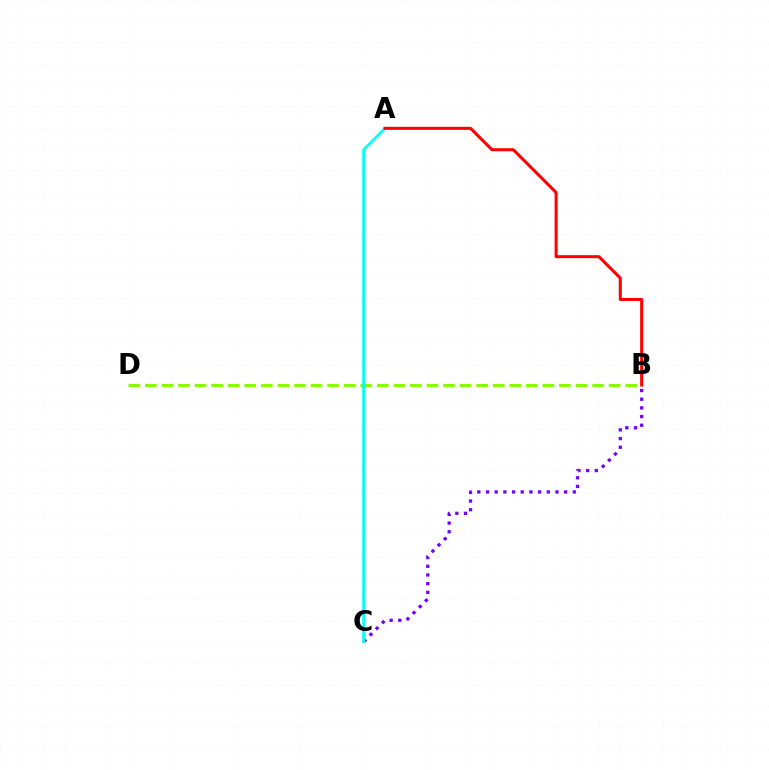{('B', 'D'): [{'color': '#84ff00', 'line_style': 'dashed', 'thickness': 2.25}], ('B', 'C'): [{'color': '#7200ff', 'line_style': 'dotted', 'thickness': 2.36}], ('A', 'C'): [{'color': '#00fff6', 'line_style': 'solid', 'thickness': 1.97}], ('A', 'B'): [{'color': '#ff0000', 'line_style': 'solid', 'thickness': 2.18}]}